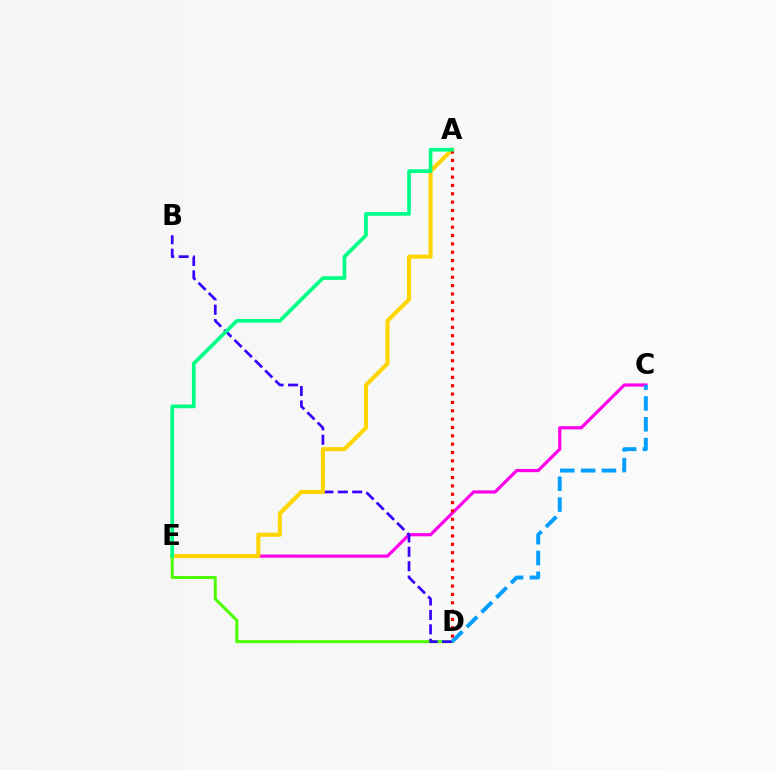{('D', 'E'): [{'color': '#4fff00', 'line_style': 'solid', 'thickness': 2.17}], ('C', 'E'): [{'color': '#ff00ed', 'line_style': 'solid', 'thickness': 2.3}], ('B', 'D'): [{'color': '#3700ff', 'line_style': 'dashed', 'thickness': 1.96}], ('A', 'E'): [{'color': '#ffd500', 'line_style': 'solid', 'thickness': 2.94}, {'color': '#00ff86', 'line_style': 'solid', 'thickness': 2.66}], ('A', 'D'): [{'color': '#ff0000', 'line_style': 'dotted', 'thickness': 2.27}], ('C', 'D'): [{'color': '#009eff', 'line_style': 'dashed', 'thickness': 2.83}]}